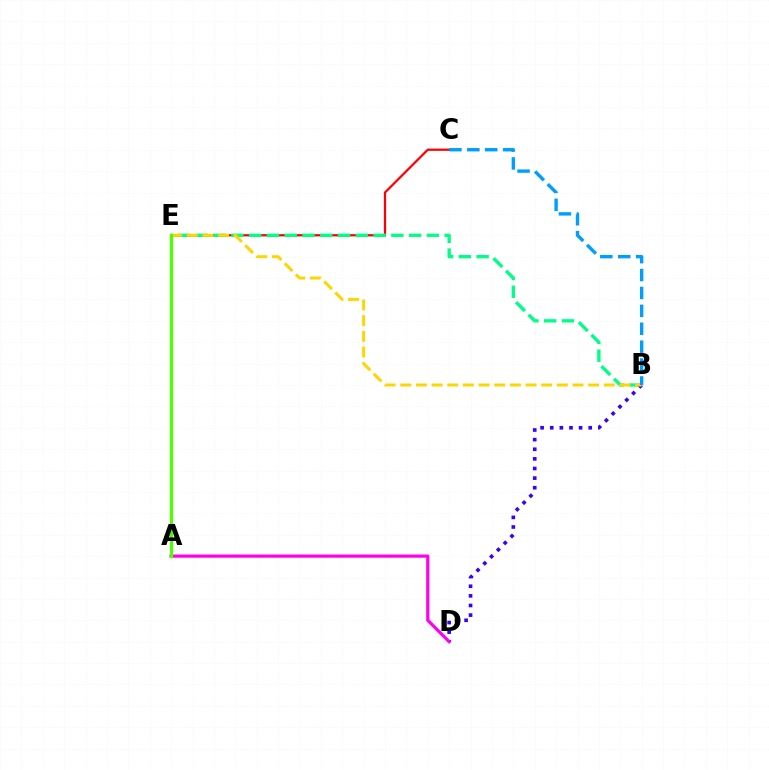{('C', 'E'): [{'color': '#ff0000', 'line_style': 'solid', 'thickness': 1.62}], ('B', 'E'): [{'color': '#00ff86', 'line_style': 'dashed', 'thickness': 2.41}, {'color': '#ffd500', 'line_style': 'dashed', 'thickness': 2.13}], ('B', 'D'): [{'color': '#3700ff', 'line_style': 'dotted', 'thickness': 2.61}], ('A', 'D'): [{'color': '#ff00ed', 'line_style': 'solid', 'thickness': 2.31}], ('A', 'E'): [{'color': '#4fff00', 'line_style': 'solid', 'thickness': 2.36}], ('B', 'C'): [{'color': '#009eff', 'line_style': 'dashed', 'thickness': 2.43}]}